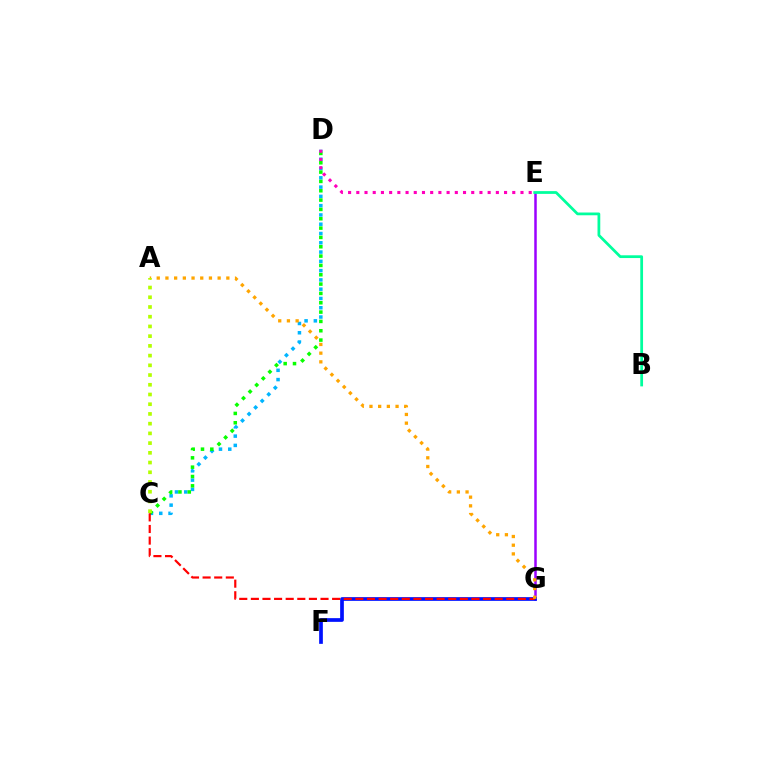{('E', 'G'): [{'color': '#9b00ff', 'line_style': 'solid', 'thickness': 1.8}], ('F', 'G'): [{'color': '#0010ff', 'line_style': 'solid', 'thickness': 2.66}], ('C', 'D'): [{'color': '#00b5ff', 'line_style': 'dotted', 'thickness': 2.52}, {'color': '#08ff00', 'line_style': 'dotted', 'thickness': 2.54}], ('D', 'E'): [{'color': '#ff00bd', 'line_style': 'dotted', 'thickness': 2.23}], ('B', 'E'): [{'color': '#00ff9d', 'line_style': 'solid', 'thickness': 1.99}], ('C', 'G'): [{'color': '#ff0000', 'line_style': 'dashed', 'thickness': 1.58}], ('A', 'G'): [{'color': '#ffa500', 'line_style': 'dotted', 'thickness': 2.36}], ('A', 'C'): [{'color': '#b3ff00', 'line_style': 'dotted', 'thickness': 2.64}]}